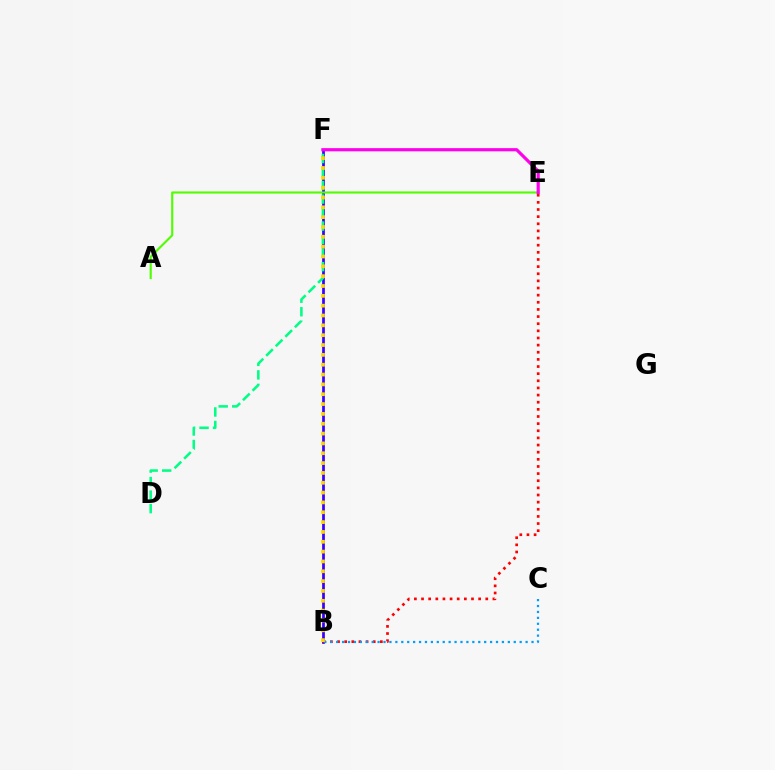{('B', 'F'): [{'color': '#3700ff', 'line_style': 'solid', 'thickness': 1.96}, {'color': '#ffd500', 'line_style': 'dotted', 'thickness': 2.67}], ('B', 'E'): [{'color': '#ff0000', 'line_style': 'dotted', 'thickness': 1.94}], ('B', 'C'): [{'color': '#009eff', 'line_style': 'dotted', 'thickness': 1.61}], ('A', 'E'): [{'color': '#4fff00', 'line_style': 'solid', 'thickness': 1.54}], ('D', 'F'): [{'color': '#00ff86', 'line_style': 'dashed', 'thickness': 1.84}], ('E', 'F'): [{'color': '#ff00ed', 'line_style': 'solid', 'thickness': 2.29}]}